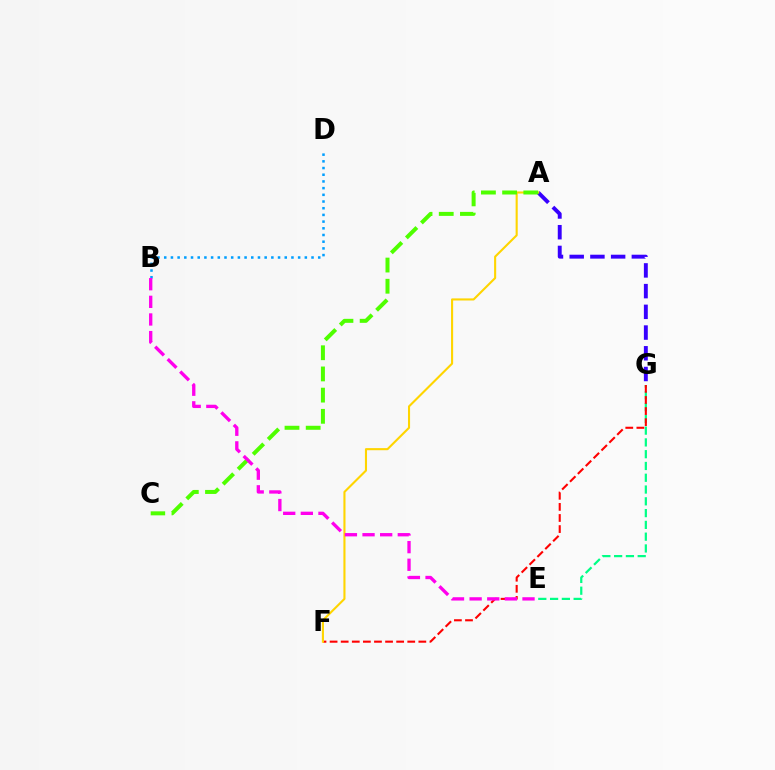{('A', 'G'): [{'color': '#3700ff', 'line_style': 'dashed', 'thickness': 2.81}], ('E', 'G'): [{'color': '#00ff86', 'line_style': 'dashed', 'thickness': 1.6}], ('B', 'D'): [{'color': '#009eff', 'line_style': 'dotted', 'thickness': 1.82}], ('F', 'G'): [{'color': '#ff0000', 'line_style': 'dashed', 'thickness': 1.51}], ('A', 'F'): [{'color': '#ffd500', 'line_style': 'solid', 'thickness': 1.51}], ('A', 'C'): [{'color': '#4fff00', 'line_style': 'dashed', 'thickness': 2.88}], ('B', 'E'): [{'color': '#ff00ed', 'line_style': 'dashed', 'thickness': 2.4}]}